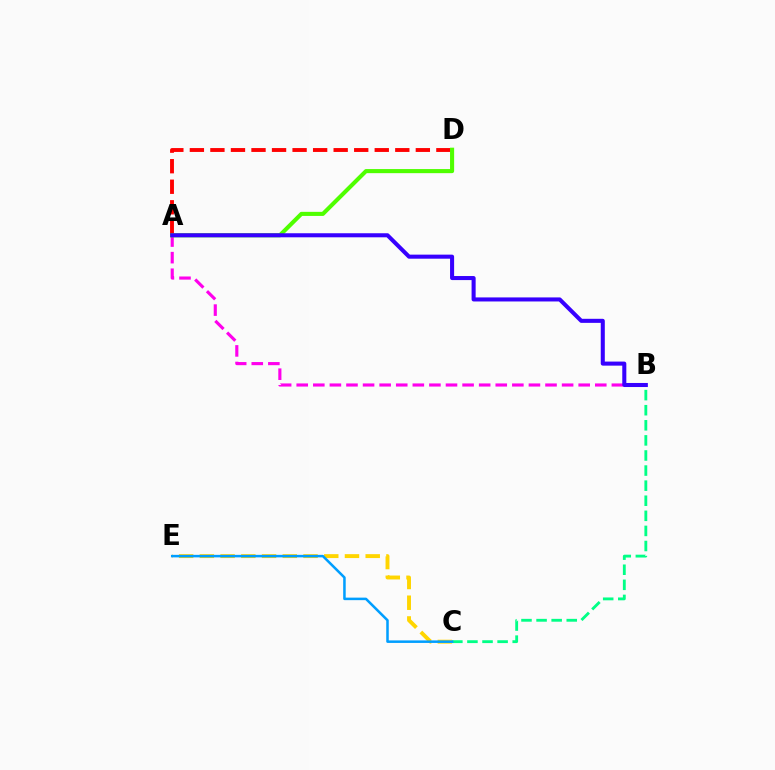{('A', 'D'): [{'color': '#ff0000', 'line_style': 'dashed', 'thickness': 2.79}, {'color': '#4fff00', 'line_style': 'solid', 'thickness': 2.95}], ('C', 'E'): [{'color': '#ffd500', 'line_style': 'dashed', 'thickness': 2.82}, {'color': '#009eff', 'line_style': 'solid', 'thickness': 1.82}], ('B', 'C'): [{'color': '#00ff86', 'line_style': 'dashed', 'thickness': 2.05}], ('A', 'B'): [{'color': '#ff00ed', 'line_style': 'dashed', 'thickness': 2.25}, {'color': '#3700ff', 'line_style': 'solid', 'thickness': 2.92}]}